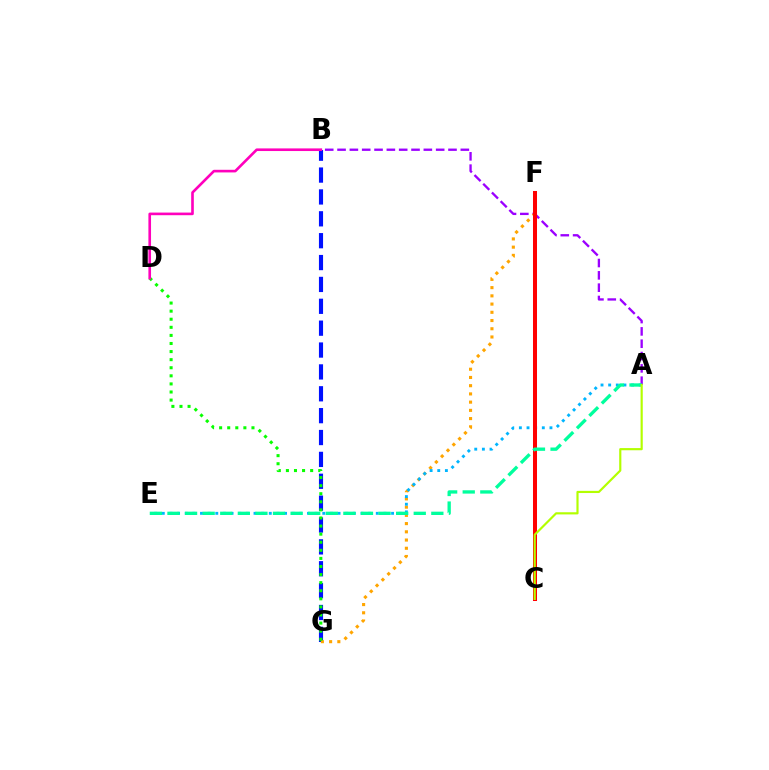{('B', 'G'): [{'color': '#0010ff', 'line_style': 'dashed', 'thickness': 2.97}], ('A', 'B'): [{'color': '#9b00ff', 'line_style': 'dashed', 'thickness': 1.67}], ('F', 'G'): [{'color': '#ffa500', 'line_style': 'dotted', 'thickness': 2.23}], ('A', 'E'): [{'color': '#00b5ff', 'line_style': 'dotted', 'thickness': 2.08}, {'color': '#00ff9d', 'line_style': 'dashed', 'thickness': 2.39}], ('D', 'G'): [{'color': '#08ff00', 'line_style': 'dotted', 'thickness': 2.2}], ('B', 'D'): [{'color': '#ff00bd', 'line_style': 'solid', 'thickness': 1.89}], ('C', 'F'): [{'color': '#ff0000', 'line_style': 'solid', 'thickness': 2.89}], ('A', 'C'): [{'color': '#b3ff00', 'line_style': 'solid', 'thickness': 1.56}]}